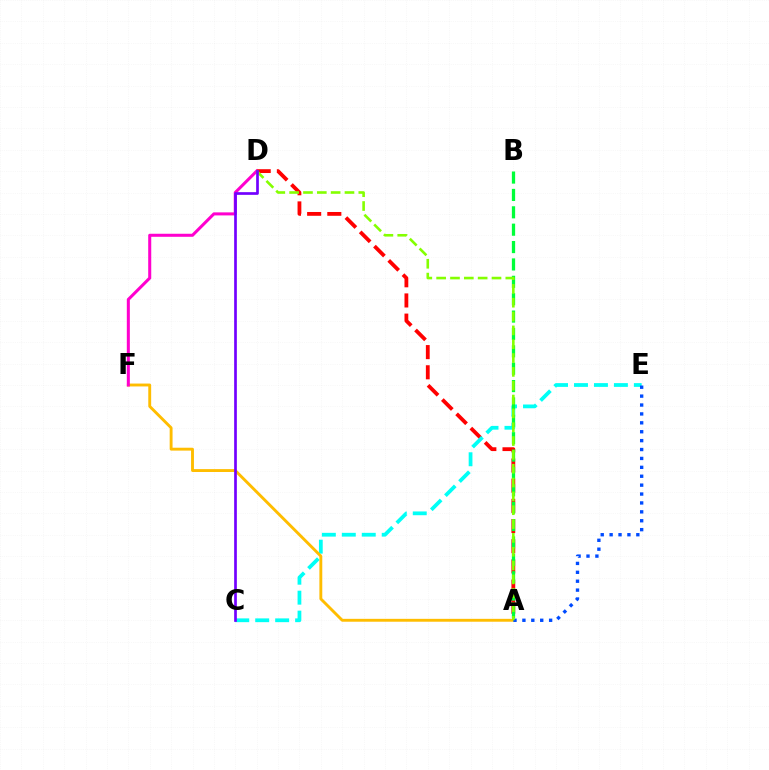{('A', 'D'): [{'color': '#ff0000', 'line_style': 'dashed', 'thickness': 2.74}, {'color': '#84ff00', 'line_style': 'dashed', 'thickness': 1.88}], ('C', 'E'): [{'color': '#00fff6', 'line_style': 'dashed', 'thickness': 2.71}], ('A', 'F'): [{'color': '#ffbd00', 'line_style': 'solid', 'thickness': 2.08}], ('A', 'B'): [{'color': '#00ff39', 'line_style': 'dashed', 'thickness': 2.36}], ('A', 'E'): [{'color': '#004bff', 'line_style': 'dotted', 'thickness': 2.42}], ('D', 'F'): [{'color': '#ff00cf', 'line_style': 'solid', 'thickness': 2.19}], ('C', 'D'): [{'color': '#7200ff', 'line_style': 'solid', 'thickness': 1.94}]}